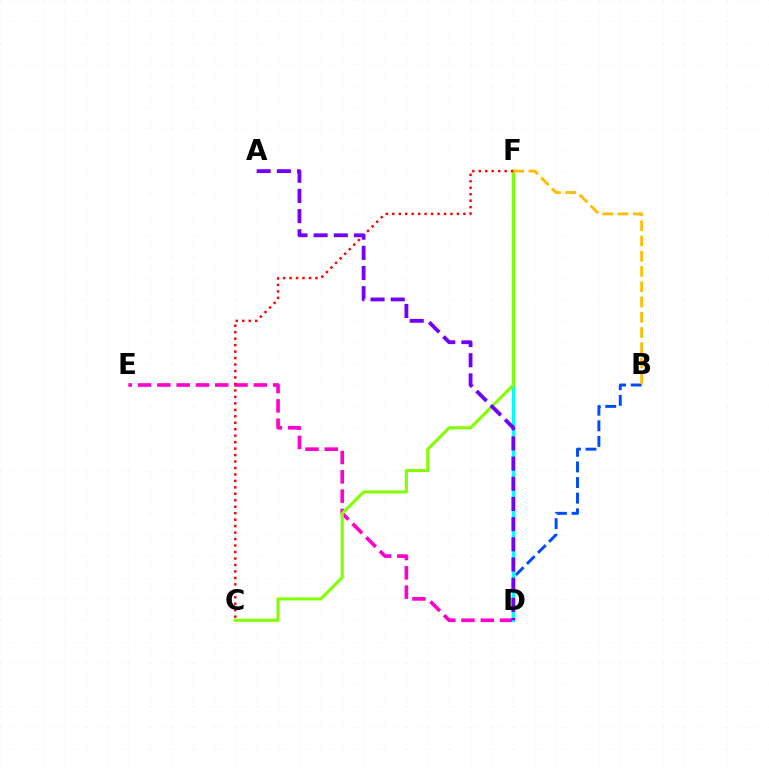{('D', 'F'): [{'color': '#00ff39', 'line_style': 'solid', 'thickness': 1.97}, {'color': '#00fff6', 'line_style': 'solid', 'thickness': 2.31}], ('D', 'E'): [{'color': '#ff00cf', 'line_style': 'dashed', 'thickness': 2.62}], ('B', 'D'): [{'color': '#004bff', 'line_style': 'dashed', 'thickness': 2.12}], ('C', 'F'): [{'color': '#84ff00', 'line_style': 'solid', 'thickness': 2.23}, {'color': '#ff0000', 'line_style': 'dotted', 'thickness': 1.76}], ('B', 'F'): [{'color': '#ffbd00', 'line_style': 'dashed', 'thickness': 2.07}], ('A', 'D'): [{'color': '#7200ff', 'line_style': 'dashed', 'thickness': 2.74}]}